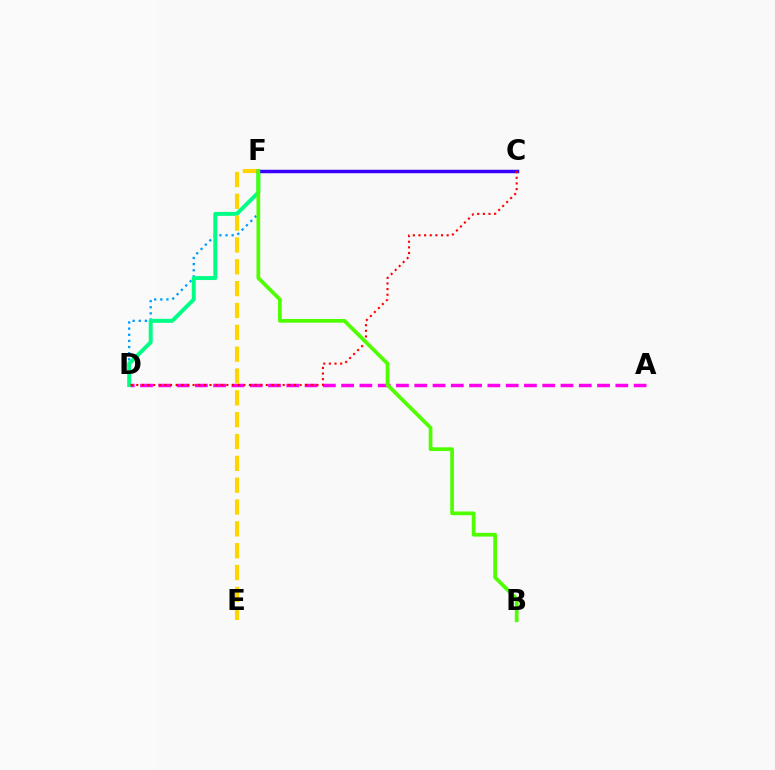{('A', 'D'): [{'color': '#ff00ed', 'line_style': 'dashed', 'thickness': 2.48}], ('D', 'F'): [{'color': '#009eff', 'line_style': 'dotted', 'thickness': 1.67}, {'color': '#00ff86', 'line_style': 'solid', 'thickness': 2.85}], ('E', 'F'): [{'color': '#ffd500', 'line_style': 'dashed', 'thickness': 2.97}], ('C', 'F'): [{'color': '#3700ff', 'line_style': 'solid', 'thickness': 2.49}], ('C', 'D'): [{'color': '#ff0000', 'line_style': 'dotted', 'thickness': 1.53}], ('B', 'F'): [{'color': '#4fff00', 'line_style': 'solid', 'thickness': 2.68}]}